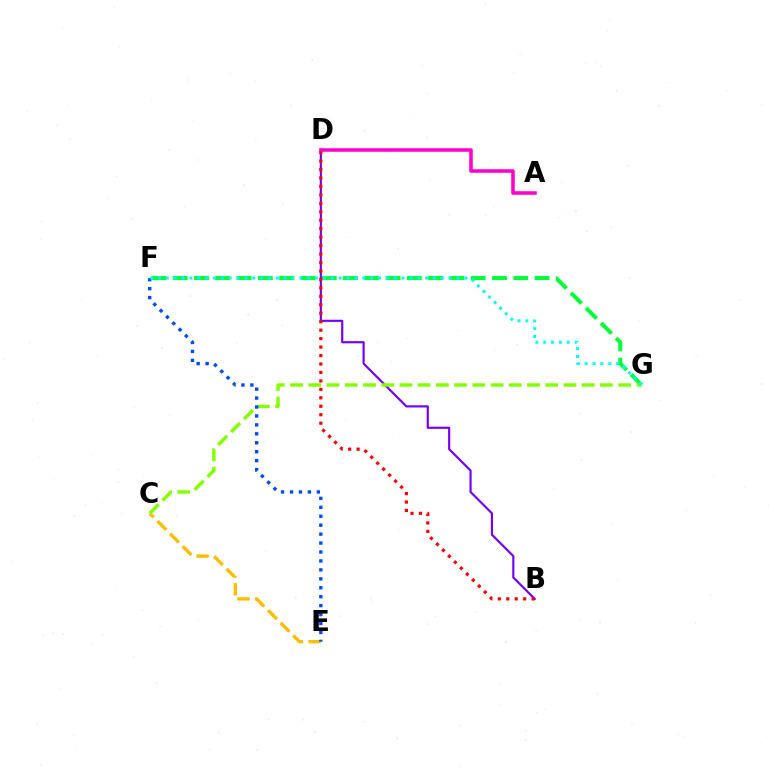{('B', 'D'): [{'color': '#7200ff', 'line_style': 'solid', 'thickness': 1.56}, {'color': '#ff0000', 'line_style': 'dotted', 'thickness': 2.3}], ('F', 'G'): [{'color': '#00ff39', 'line_style': 'dashed', 'thickness': 2.89}, {'color': '#00fff6', 'line_style': 'dotted', 'thickness': 2.14}], ('C', 'E'): [{'color': '#ffbd00', 'line_style': 'dashed', 'thickness': 2.42}], ('C', 'G'): [{'color': '#84ff00', 'line_style': 'dashed', 'thickness': 2.48}], ('A', 'D'): [{'color': '#ff00cf', 'line_style': 'solid', 'thickness': 2.56}], ('E', 'F'): [{'color': '#004bff', 'line_style': 'dotted', 'thickness': 2.43}]}